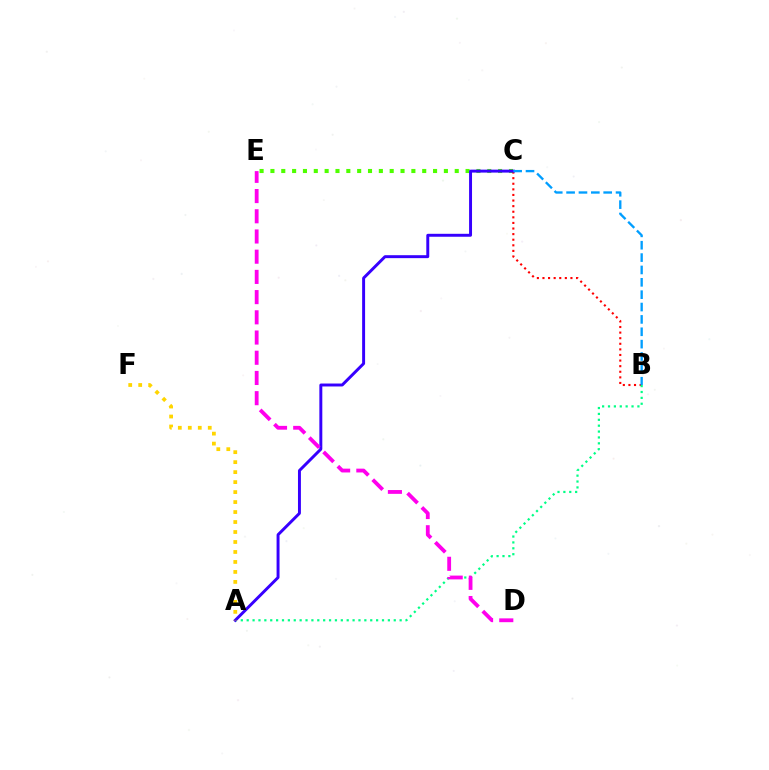{('C', 'E'): [{'color': '#4fff00', 'line_style': 'dotted', 'thickness': 2.95}], ('B', 'C'): [{'color': '#ff0000', 'line_style': 'dotted', 'thickness': 1.52}, {'color': '#009eff', 'line_style': 'dashed', 'thickness': 1.68}], ('A', 'B'): [{'color': '#00ff86', 'line_style': 'dotted', 'thickness': 1.6}], ('A', 'C'): [{'color': '#3700ff', 'line_style': 'solid', 'thickness': 2.12}], ('D', 'E'): [{'color': '#ff00ed', 'line_style': 'dashed', 'thickness': 2.75}], ('A', 'F'): [{'color': '#ffd500', 'line_style': 'dotted', 'thickness': 2.71}]}